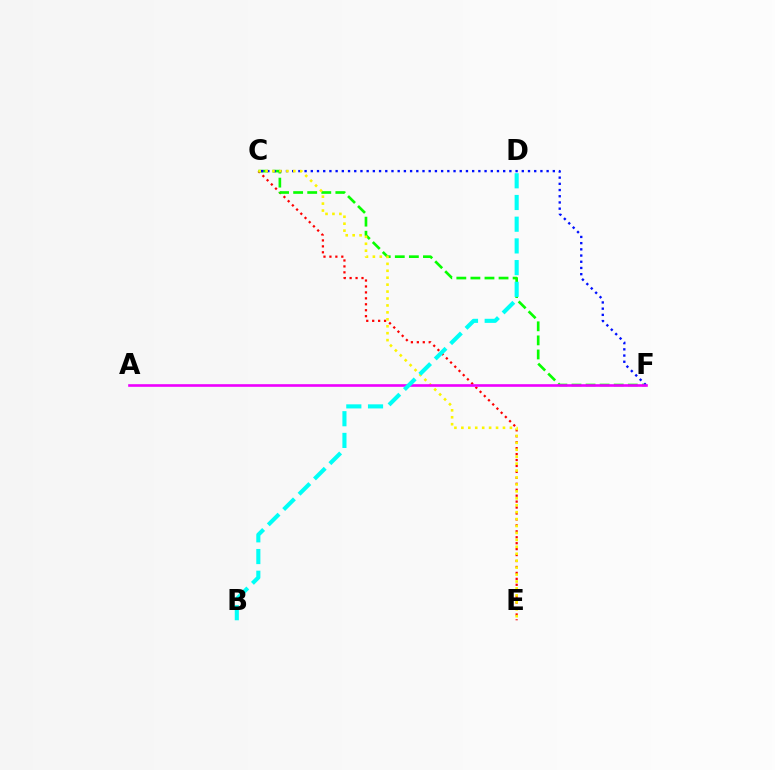{('C', 'E'): [{'color': '#ff0000', 'line_style': 'dotted', 'thickness': 1.61}, {'color': '#fcf500', 'line_style': 'dotted', 'thickness': 1.88}], ('C', 'F'): [{'color': '#08ff00', 'line_style': 'dashed', 'thickness': 1.91}, {'color': '#0010ff', 'line_style': 'dotted', 'thickness': 1.69}], ('A', 'F'): [{'color': '#ee00ff', 'line_style': 'solid', 'thickness': 1.89}], ('B', 'D'): [{'color': '#00fff6', 'line_style': 'dashed', 'thickness': 2.95}]}